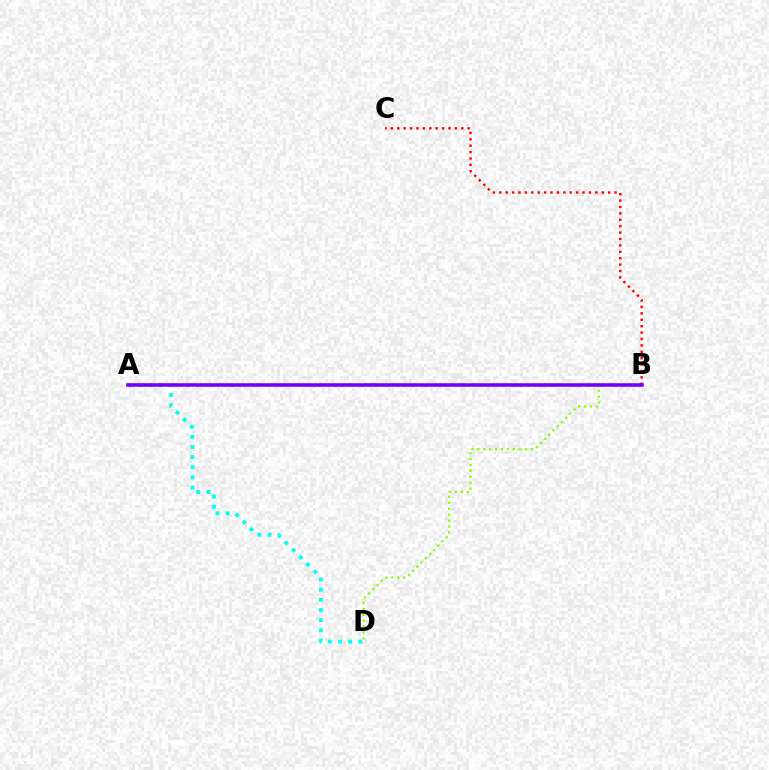{('A', 'D'): [{'color': '#00fff6', 'line_style': 'dotted', 'thickness': 2.76}], ('B', 'C'): [{'color': '#ff0000', 'line_style': 'dotted', 'thickness': 1.74}], ('B', 'D'): [{'color': '#84ff00', 'line_style': 'dotted', 'thickness': 1.61}], ('A', 'B'): [{'color': '#7200ff', 'line_style': 'solid', 'thickness': 2.56}]}